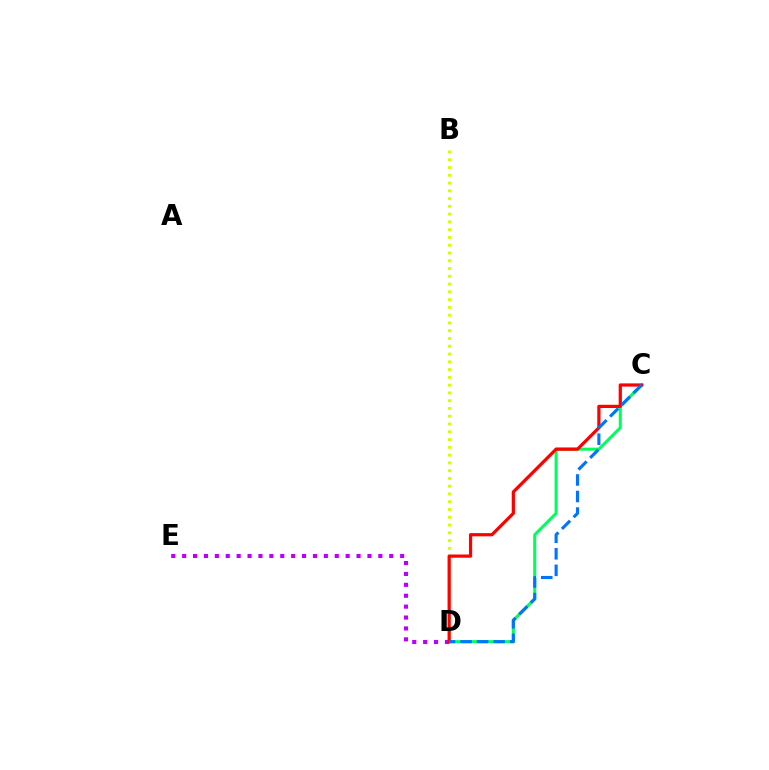{('C', 'D'): [{'color': '#00ff5c', 'line_style': 'solid', 'thickness': 2.19}, {'color': '#ff0000', 'line_style': 'solid', 'thickness': 2.32}, {'color': '#0074ff', 'line_style': 'dashed', 'thickness': 2.25}], ('D', 'E'): [{'color': '#b900ff', 'line_style': 'dotted', 'thickness': 2.96}], ('B', 'D'): [{'color': '#d1ff00', 'line_style': 'dotted', 'thickness': 2.11}]}